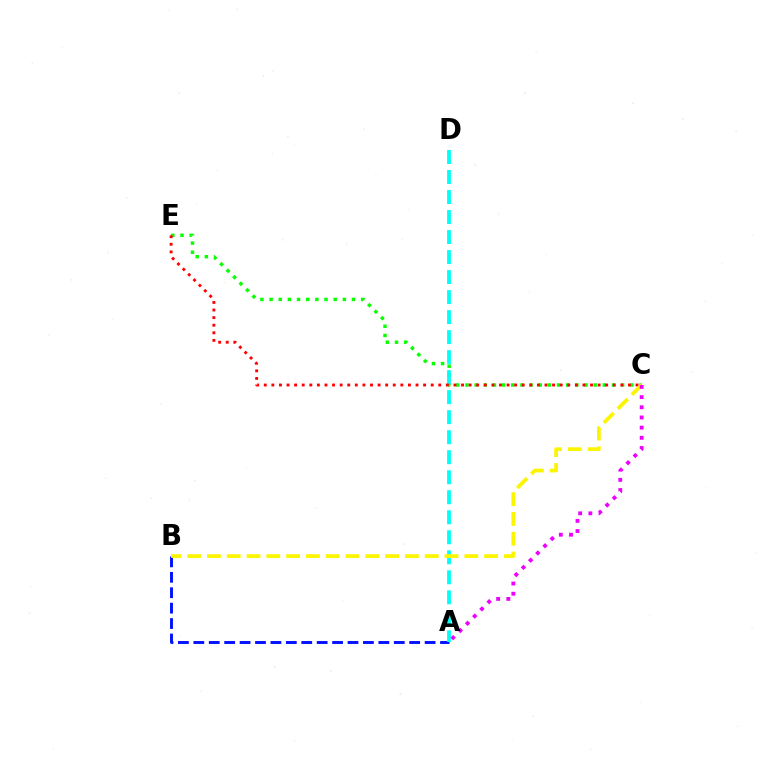{('A', 'B'): [{'color': '#0010ff', 'line_style': 'dashed', 'thickness': 2.09}], ('C', 'E'): [{'color': '#08ff00', 'line_style': 'dotted', 'thickness': 2.49}, {'color': '#ff0000', 'line_style': 'dotted', 'thickness': 2.06}], ('A', 'D'): [{'color': '#00fff6', 'line_style': 'dashed', 'thickness': 2.72}], ('B', 'C'): [{'color': '#fcf500', 'line_style': 'dashed', 'thickness': 2.69}], ('A', 'C'): [{'color': '#ee00ff', 'line_style': 'dotted', 'thickness': 2.77}]}